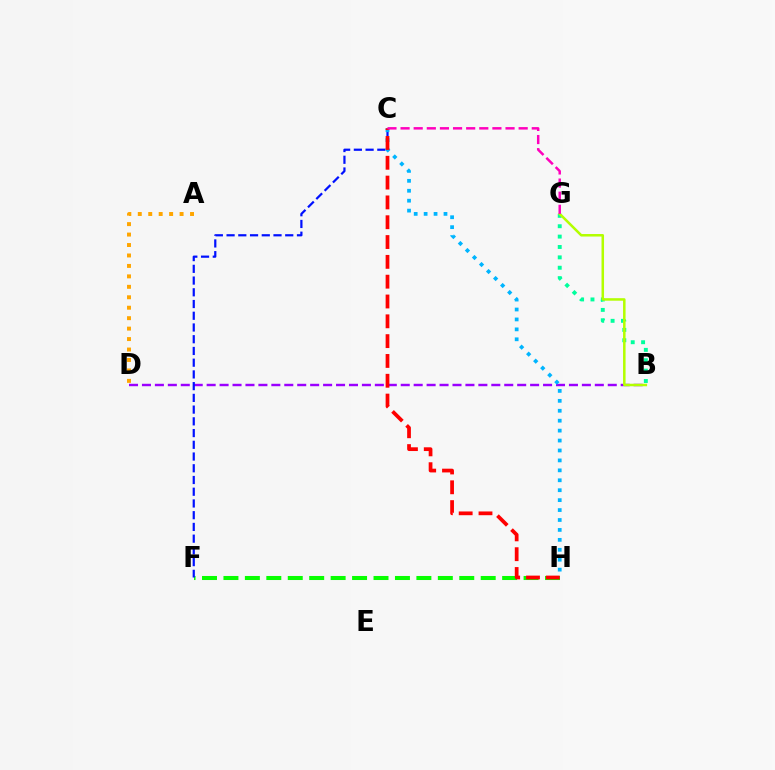{('B', 'D'): [{'color': '#9b00ff', 'line_style': 'dashed', 'thickness': 1.76}], ('F', 'H'): [{'color': '#08ff00', 'line_style': 'dashed', 'thickness': 2.91}], ('B', 'G'): [{'color': '#00ff9d', 'line_style': 'dotted', 'thickness': 2.82}, {'color': '#b3ff00', 'line_style': 'solid', 'thickness': 1.81}], ('C', 'F'): [{'color': '#0010ff', 'line_style': 'dashed', 'thickness': 1.59}], ('C', 'H'): [{'color': '#00b5ff', 'line_style': 'dotted', 'thickness': 2.7}, {'color': '#ff0000', 'line_style': 'dashed', 'thickness': 2.69}], ('C', 'G'): [{'color': '#ff00bd', 'line_style': 'dashed', 'thickness': 1.78}], ('A', 'D'): [{'color': '#ffa500', 'line_style': 'dotted', 'thickness': 2.84}]}